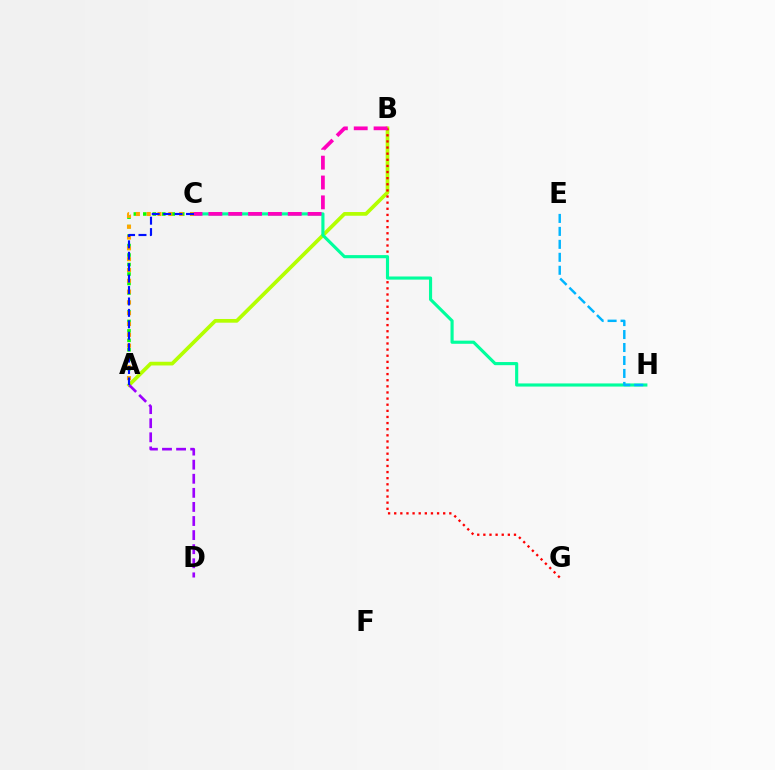{('A', 'C'): [{'color': '#08ff00', 'line_style': 'dotted', 'thickness': 2.58}, {'color': '#ffa500', 'line_style': 'dotted', 'thickness': 2.94}, {'color': '#0010ff', 'line_style': 'dashed', 'thickness': 1.55}], ('A', 'B'): [{'color': '#b3ff00', 'line_style': 'solid', 'thickness': 2.67}], ('B', 'G'): [{'color': '#ff0000', 'line_style': 'dotted', 'thickness': 1.66}], ('C', 'H'): [{'color': '#00ff9d', 'line_style': 'solid', 'thickness': 2.26}], ('A', 'D'): [{'color': '#9b00ff', 'line_style': 'dashed', 'thickness': 1.91}], ('E', 'H'): [{'color': '#00b5ff', 'line_style': 'dashed', 'thickness': 1.76}], ('B', 'C'): [{'color': '#ff00bd', 'line_style': 'dashed', 'thickness': 2.7}]}